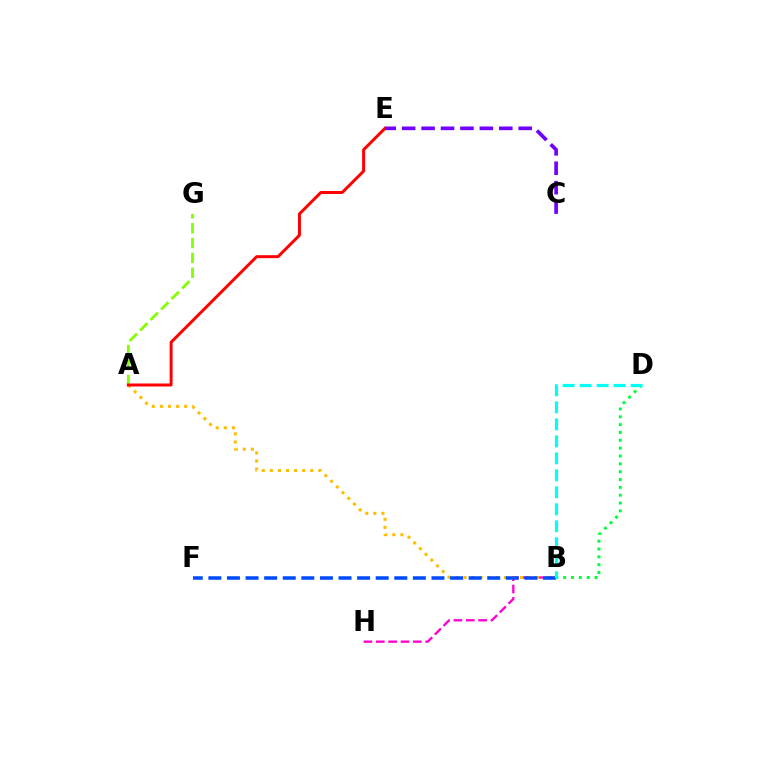{('B', 'H'): [{'color': '#ff00cf', 'line_style': 'dashed', 'thickness': 1.68}], ('A', 'B'): [{'color': '#ffbd00', 'line_style': 'dotted', 'thickness': 2.2}], ('B', 'D'): [{'color': '#00ff39', 'line_style': 'dotted', 'thickness': 2.13}, {'color': '#00fff6', 'line_style': 'dashed', 'thickness': 2.31}], ('B', 'F'): [{'color': '#004bff', 'line_style': 'dashed', 'thickness': 2.53}], ('A', 'G'): [{'color': '#84ff00', 'line_style': 'dashed', 'thickness': 2.02}], ('A', 'E'): [{'color': '#ff0000', 'line_style': 'solid', 'thickness': 2.14}], ('C', 'E'): [{'color': '#7200ff', 'line_style': 'dashed', 'thickness': 2.64}]}